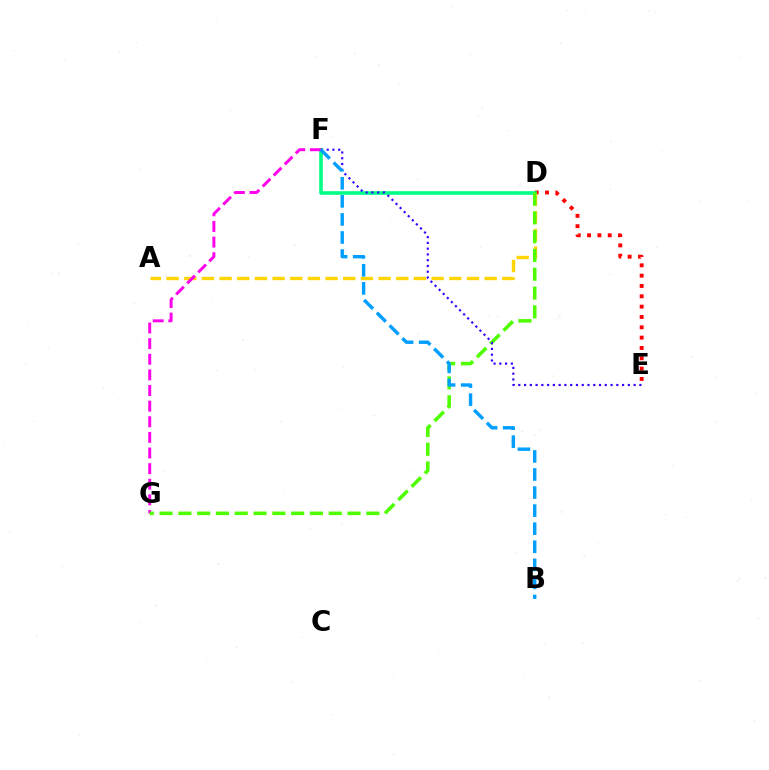{('D', 'E'): [{'color': '#ff0000', 'line_style': 'dotted', 'thickness': 2.81}], ('D', 'F'): [{'color': '#00ff86', 'line_style': 'solid', 'thickness': 2.6}], ('A', 'D'): [{'color': '#ffd500', 'line_style': 'dashed', 'thickness': 2.4}], ('F', 'G'): [{'color': '#ff00ed', 'line_style': 'dashed', 'thickness': 2.12}], ('D', 'G'): [{'color': '#4fff00', 'line_style': 'dashed', 'thickness': 2.55}], ('E', 'F'): [{'color': '#3700ff', 'line_style': 'dotted', 'thickness': 1.57}], ('B', 'F'): [{'color': '#009eff', 'line_style': 'dashed', 'thickness': 2.45}]}